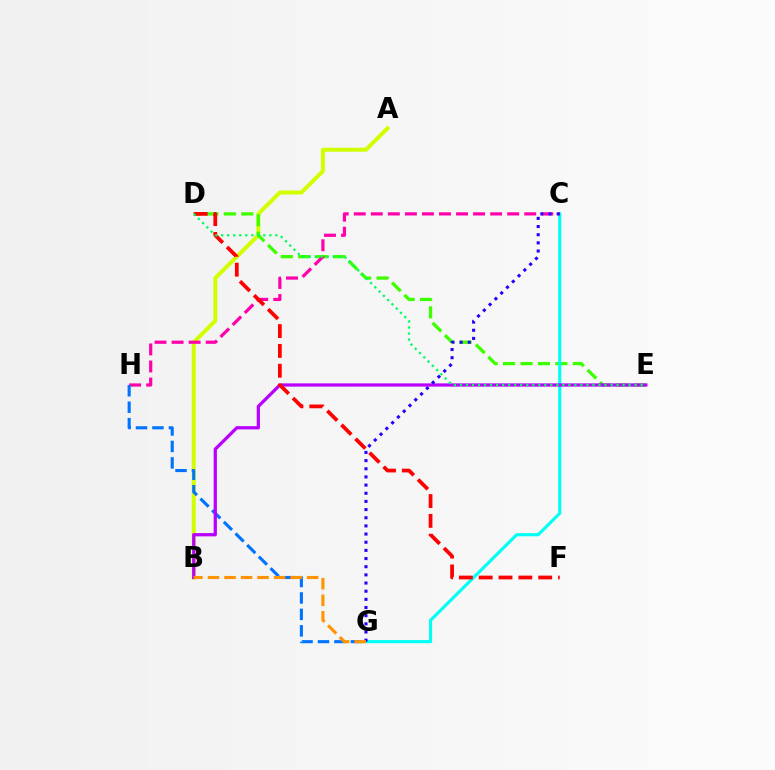{('A', 'B'): [{'color': '#d1ff00', 'line_style': 'solid', 'thickness': 2.87}], ('D', 'E'): [{'color': '#3dff00', 'line_style': 'dashed', 'thickness': 2.37}, {'color': '#00ff5c', 'line_style': 'dotted', 'thickness': 1.64}], ('C', 'G'): [{'color': '#00fff6', 'line_style': 'solid', 'thickness': 2.26}, {'color': '#2500ff', 'line_style': 'dotted', 'thickness': 2.22}], ('C', 'H'): [{'color': '#ff00ac', 'line_style': 'dashed', 'thickness': 2.32}], ('G', 'H'): [{'color': '#0074ff', 'line_style': 'dashed', 'thickness': 2.24}], ('B', 'E'): [{'color': '#b900ff', 'line_style': 'solid', 'thickness': 2.34}], ('D', 'F'): [{'color': '#ff0000', 'line_style': 'dashed', 'thickness': 2.69}], ('B', 'G'): [{'color': '#ff9400', 'line_style': 'dashed', 'thickness': 2.25}]}